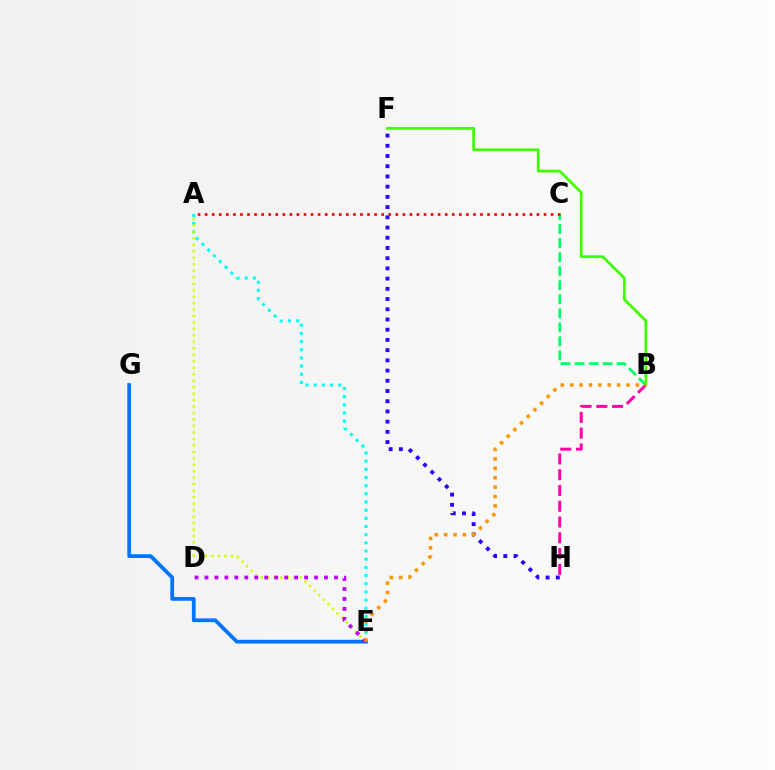{('B', 'C'): [{'color': '#00ff5c', 'line_style': 'dashed', 'thickness': 1.91}], ('A', 'E'): [{'color': '#00fff6', 'line_style': 'dotted', 'thickness': 2.22}, {'color': '#d1ff00', 'line_style': 'dotted', 'thickness': 1.76}], ('E', 'G'): [{'color': '#0074ff', 'line_style': 'solid', 'thickness': 2.69}], ('A', 'C'): [{'color': '#ff0000', 'line_style': 'dotted', 'thickness': 1.92}], ('F', 'H'): [{'color': '#2500ff', 'line_style': 'dotted', 'thickness': 2.78}], ('D', 'E'): [{'color': '#b900ff', 'line_style': 'dotted', 'thickness': 2.71}], ('B', 'H'): [{'color': '#ff00ac', 'line_style': 'dashed', 'thickness': 2.14}], ('B', 'F'): [{'color': '#3dff00', 'line_style': 'solid', 'thickness': 1.96}], ('B', 'E'): [{'color': '#ff9400', 'line_style': 'dotted', 'thickness': 2.55}]}